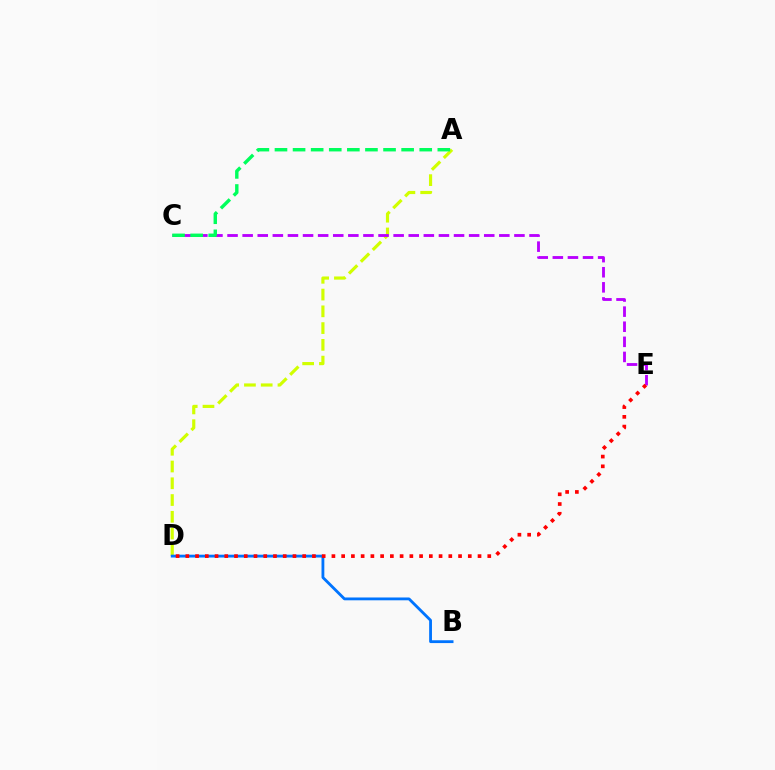{('A', 'D'): [{'color': '#d1ff00', 'line_style': 'dashed', 'thickness': 2.28}], ('C', 'E'): [{'color': '#b900ff', 'line_style': 'dashed', 'thickness': 2.05}], ('B', 'D'): [{'color': '#0074ff', 'line_style': 'solid', 'thickness': 2.03}], ('D', 'E'): [{'color': '#ff0000', 'line_style': 'dotted', 'thickness': 2.65}], ('A', 'C'): [{'color': '#00ff5c', 'line_style': 'dashed', 'thickness': 2.46}]}